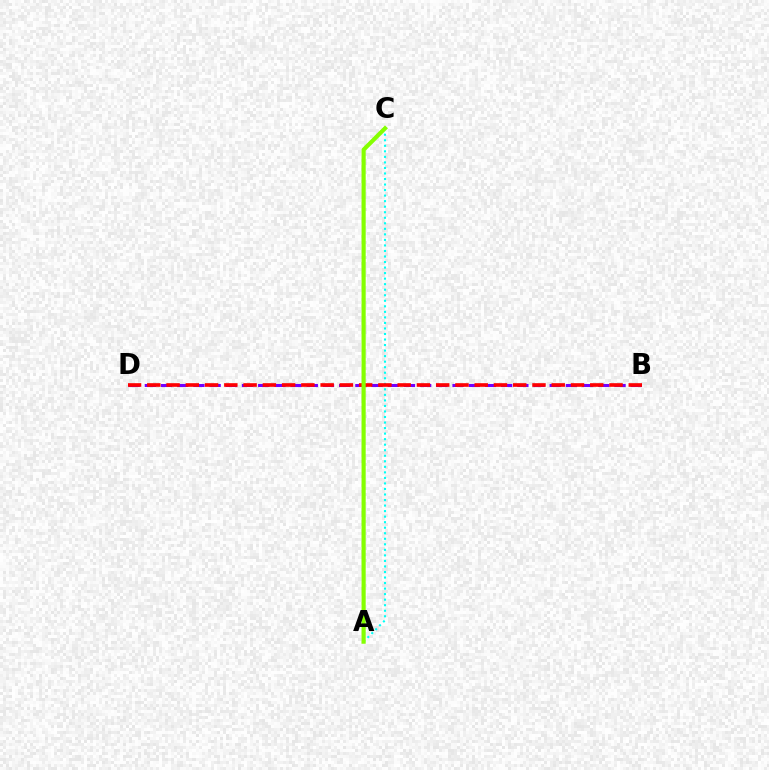{('A', 'C'): [{'color': '#00fff6', 'line_style': 'dotted', 'thickness': 1.5}, {'color': '#84ff00', 'line_style': 'solid', 'thickness': 2.99}], ('B', 'D'): [{'color': '#7200ff', 'line_style': 'dashed', 'thickness': 2.2}, {'color': '#ff0000', 'line_style': 'dashed', 'thickness': 2.62}]}